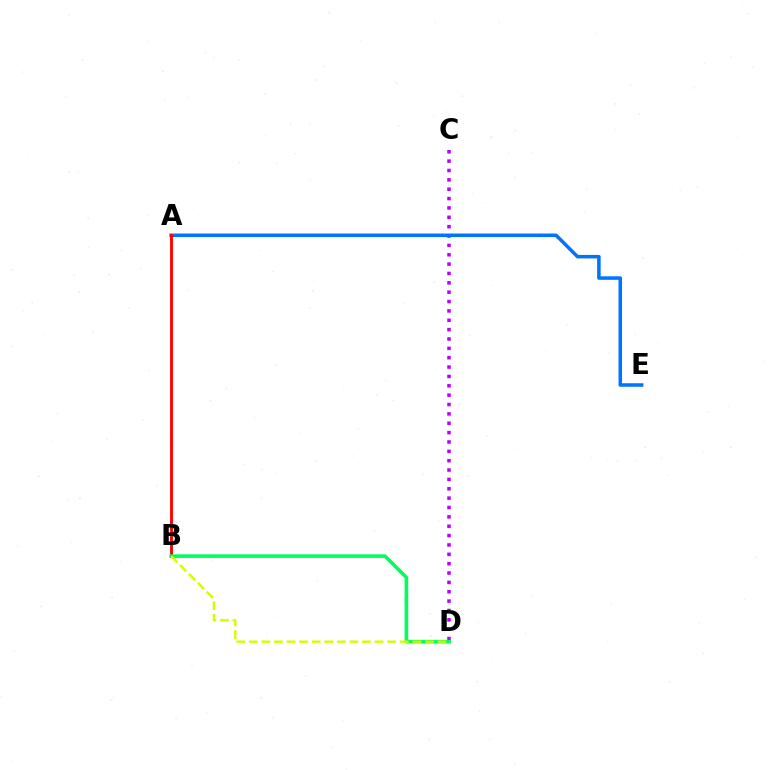{('C', 'D'): [{'color': '#b900ff', 'line_style': 'dotted', 'thickness': 2.54}], ('A', 'E'): [{'color': '#0074ff', 'line_style': 'solid', 'thickness': 2.53}], ('A', 'B'): [{'color': '#ff0000', 'line_style': 'solid', 'thickness': 2.06}], ('B', 'D'): [{'color': '#00ff5c', 'line_style': 'solid', 'thickness': 2.59}, {'color': '#d1ff00', 'line_style': 'dashed', 'thickness': 1.71}]}